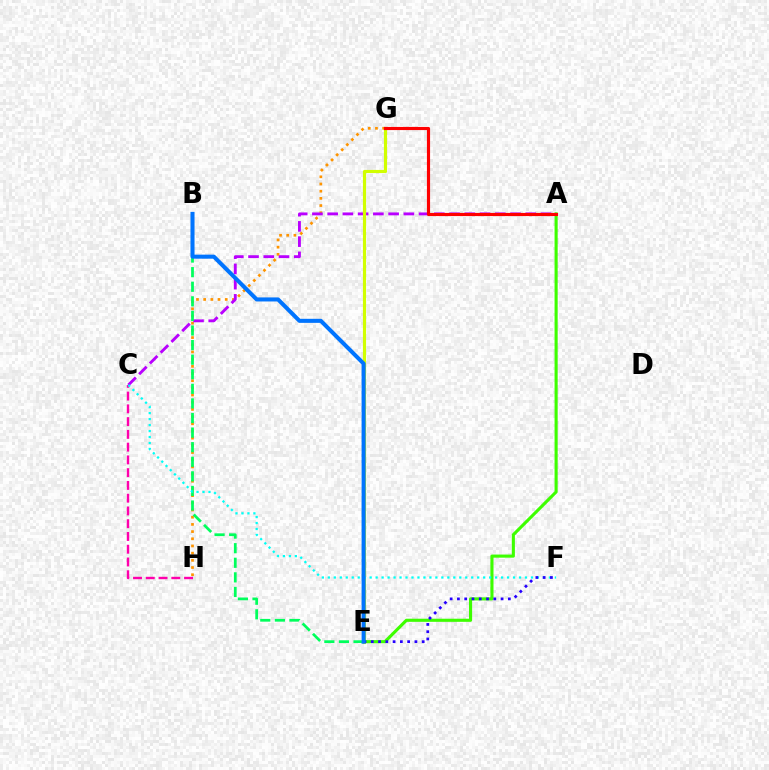{('G', 'H'): [{'color': '#ff9400', 'line_style': 'dotted', 'thickness': 1.95}], ('A', 'C'): [{'color': '#b900ff', 'line_style': 'dashed', 'thickness': 2.07}], ('E', 'G'): [{'color': '#d1ff00', 'line_style': 'solid', 'thickness': 2.27}], ('C', 'H'): [{'color': '#ff00ac', 'line_style': 'dashed', 'thickness': 1.73}], ('B', 'E'): [{'color': '#00ff5c', 'line_style': 'dashed', 'thickness': 1.98}, {'color': '#0074ff', 'line_style': 'solid', 'thickness': 2.92}], ('A', 'E'): [{'color': '#3dff00', 'line_style': 'solid', 'thickness': 2.24}], ('C', 'F'): [{'color': '#00fff6', 'line_style': 'dotted', 'thickness': 1.62}], ('E', 'F'): [{'color': '#2500ff', 'line_style': 'dotted', 'thickness': 1.98}], ('A', 'G'): [{'color': '#ff0000', 'line_style': 'solid', 'thickness': 2.26}]}